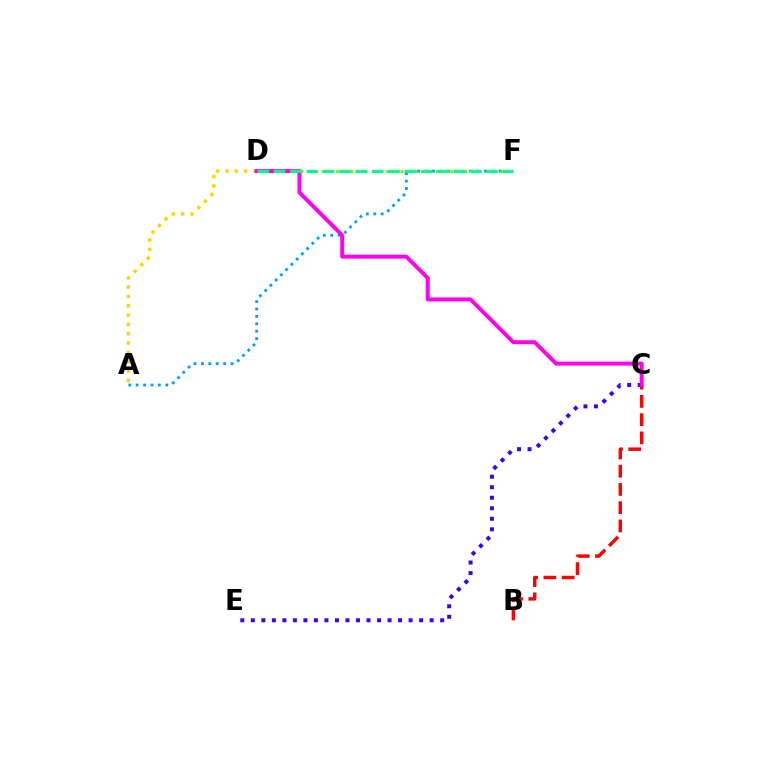{('A', 'F'): [{'color': '#009eff', 'line_style': 'dotted', 'thickness': 2.01}], ('D', 'F'): [{'color': '#4fff00', 'line_style': 'dotted', 'thickness': 1.94}, {'color': '#00ff86', 'line_style': 'dashed', 'thickness': 2.22}], ('C', 'E'): [{'color': '#3700ff', 'line_style': 'dotted', 'thickness': 2.86}], ('B', 'C'): [{'color': '#ff0000', 'line_style': 'dashed', 'thickness': 2.48}], ('A', 'D'): [{'color': '#ffd500', 'line_style': 'dotted', 'thickness': 2.53}], ('C', 'D'): [{'color': '#ff00ed', 'line_style': 'solid', 'thickness': 2.84}]}